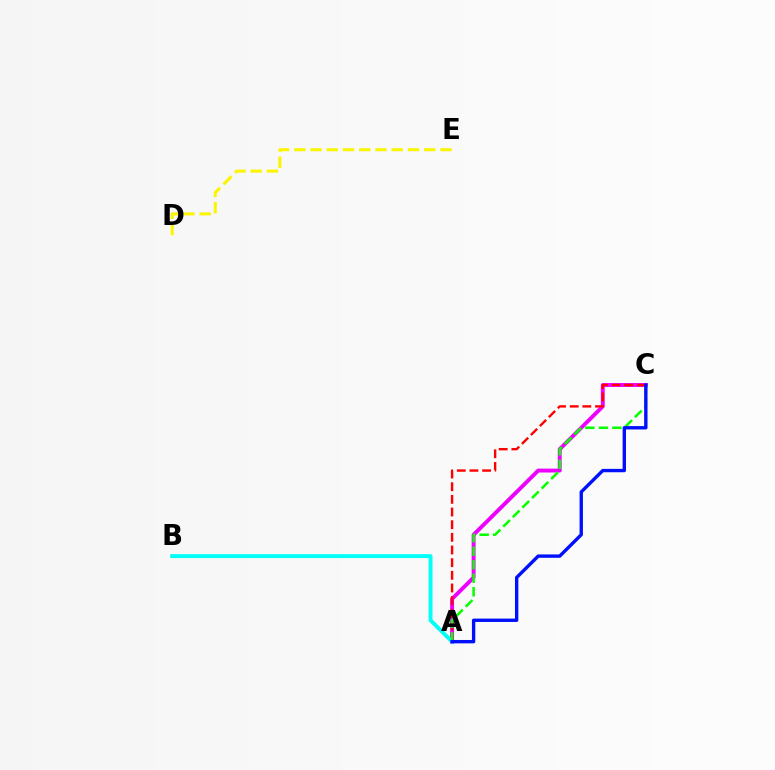{('D', 'E'): [{'color': '#fcf500', 'line_style': 'dashed', 'thickness': 2.21}], ('A', 'C'): [{'color': '#ee00ff', 'line_style': 'solid', 'thickness': 2.81}, {'color': '#ff0000', 'line_style': 'dashed', 'thickness': 1.72}, {'color': '#08ff00', 'line_style': 'dashed', 'thickness': 1.84}, {'color': '#0010ff', 'line_style': 'solid', 'thickness': 2.43}], ('A', 'B'): [{'color': '#00fff6', 'line_style': 'solid', 'thickness': 2.81}]}